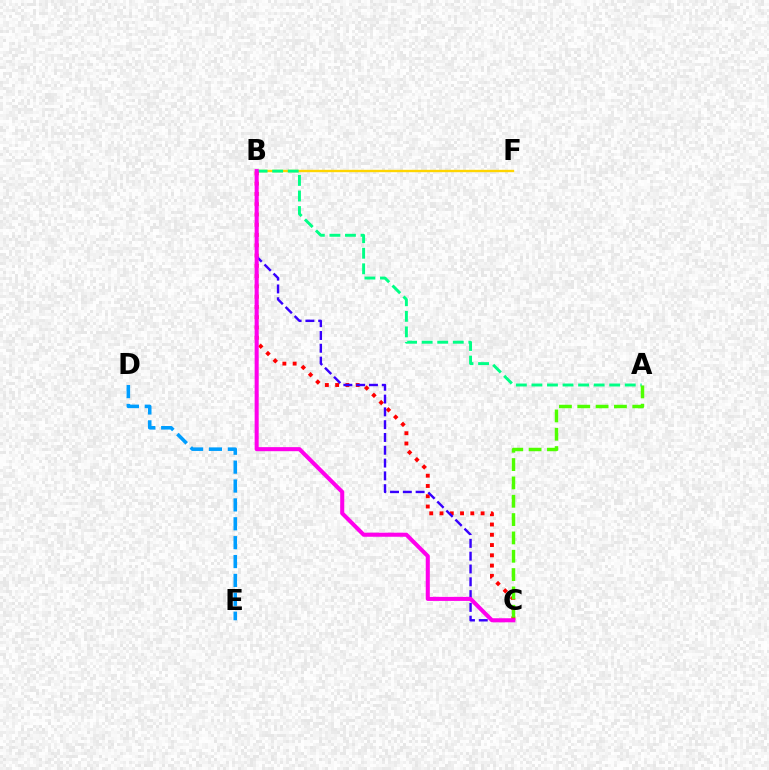{('B', 'F'): [{'color': '#ffd500', 'line_style': 'solid', 'thickness': 1.71}], ('A', 'B'): [{'color': '#00ff86', 'line_style': 'dashed', 'thickness': 2.11}], ('B', 'C'): [{'color': '#ff0000', 'line_style': 'dotted', 'thickness': 2.79}, {'color': '#3700ff', 'line_style': 'dashed', 'thickness': 1.74}, {'color': '#ff00ed', 'line_style': 'solid', 'thickness': 2.92}], ('D', 'E'): [{'color': '#009eff', 'line_style': 'dashed', 'thickness': 2.57}], ('A', 'C'): [{'color': '#4fff00', 'line_style': 'dashed', 'thickness': 2.49}]}